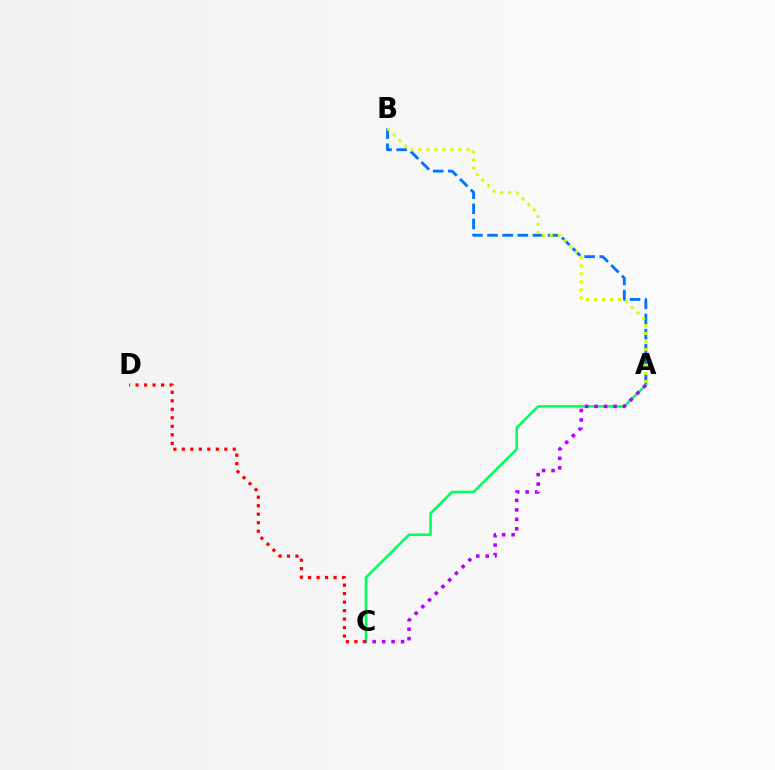{('A', 'B'): [{'color': '#0074ff', 'line_style': 'dashed', 'thickness': 2.06}, {'color': '#d1ff00', 'line_style': 'dotted', 'thickness': 2.17}], ('A', 'C'): [{'color': '#00ff5c', 'line_style': 'solid', 'thickness': 1.85}, {'color': '#b900ff', 'line_style': 'dotted', 'thickness': 2.57}], ('C', 'D'): [{'color': '#ff0000', 'line_style': 'dotted', 'thickness': 2.31}]}